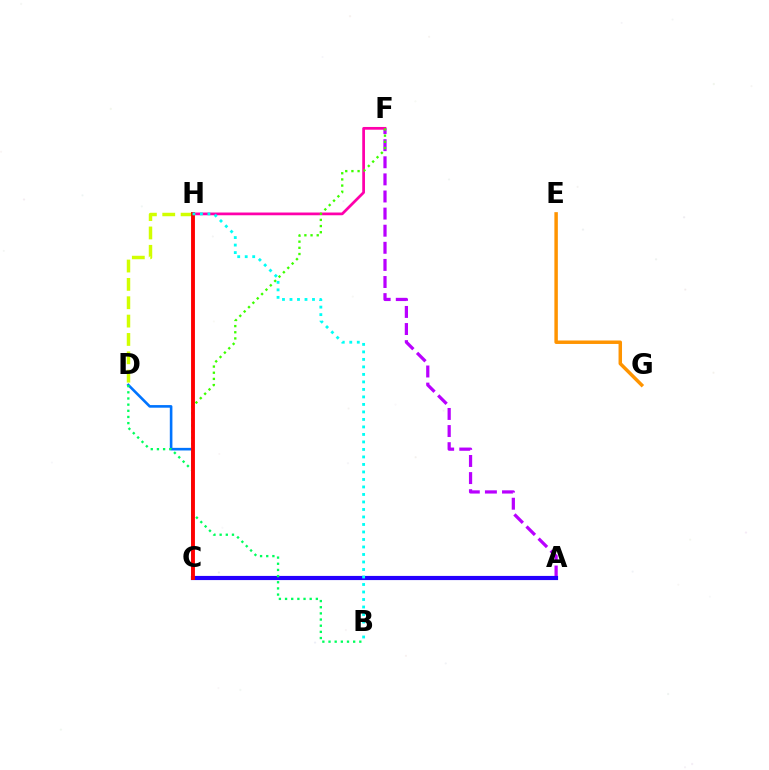{('E', 'G'): [{'color': '#ff9400', 'line_style': 'solid', 'thickness': 2.5}], ('A', 'F'): [{'color': '#b900ff', 'line_style': 'dashed', 'thickness': 2.32}], ('C', 'D'): [{'color': '#0074ff', 'line_style': 'solid', 'thickness': 1.88}], ('A', 'C'): [{'color': '#2500ff', 'line_style': 'solid', 'thickness': 2.99}], ('B', 'D'): [{'color': '#00ff5c', 'line_style': 'dotted', 'thickness': 1.67}], ('F', 'H'): [{'color': '#ff00ac', 'line_style': 'solid', 'thickness': 1.97}], ('C', 'F'): [{'color': '#3dff00', 'line_style': 'dotted', 'thickness': 1.68}], ('D', 'H'): [{'color': '#d1ff00', 'line_style': 'dashed', 'thickness': 2.49}], ('C', 'H'): [{'color': '#ff0000', 'line_style': 'solid', 'thickness': 2.78}], ('B', 'H'): [{'color': '#00fff6', 'line_style': 'dotted', 'thickness': 2.04}]}